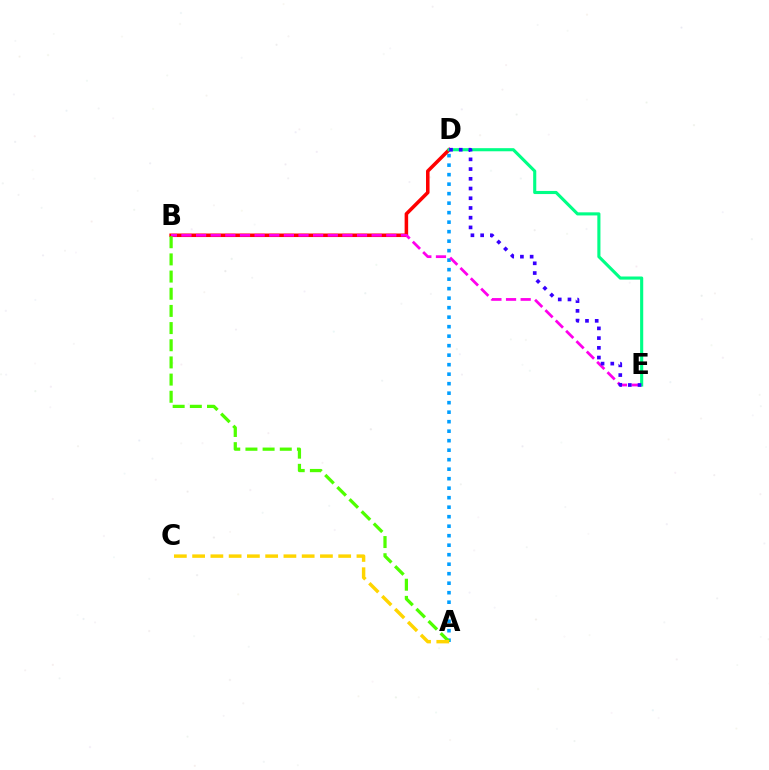{('A', 'D'): [{'color': '#009eff', 'line_style': 'dotted', 'thickness': 2.58}], ('B', 'D'): [{'color': '#ff0000', 'line_style': 'solid', 'thickness': 2.55}], ('B', 'E'): [{'color': '#ff00ed', 'line_style': 'dashed', 'thickness': 1.99}], ('A', 'B'): [{'color': '#4fff00', 'line_style': 'dashed', 'thickness': 2.33}], ('D', 'E'): [{'color': '#00ff86', 'line_style': 'solid', 'thickness': 2.24}, {'color': '#3700ff', 'line_style': 'dotted', 'thickness': 2.64}], ('A', 'C'): [{'color': '#ffd500', 'line_style': 'dashed', 'thickness': 2.48}]}